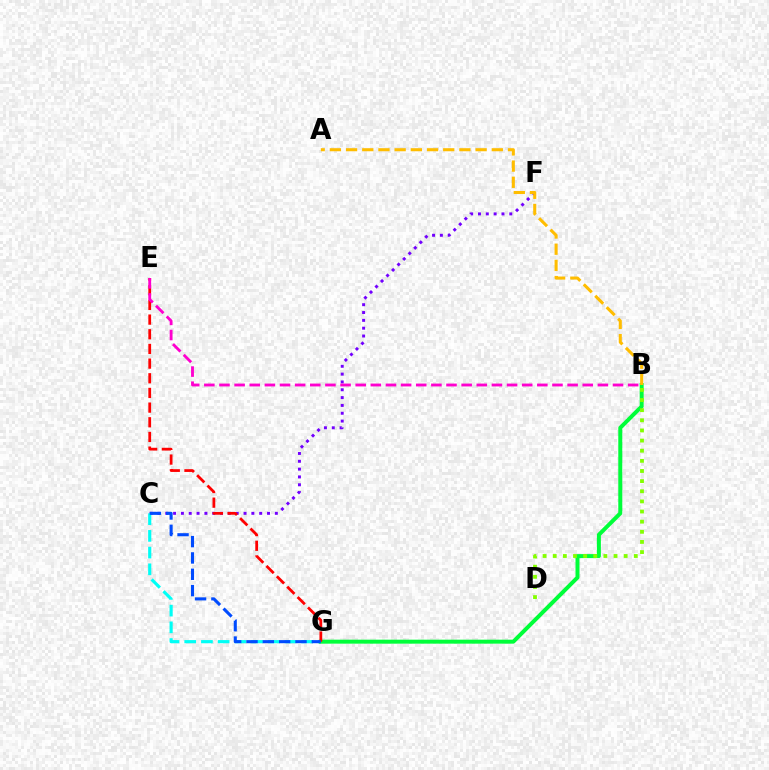{('C', 'F'): [{'color': '#7200ff', 'line_style': 'dotted', 'thickness': 2.13}], ('C', 'G'): [{'color': '#00fff6', 'line_style': 'dashed', 'thickness': 2.27}, {'color': '#004bff', 'line_style': 'dashed', 'thickness': 2.22}], ('B', 'G'): [{'color': '#00ff39', 'line_style': 'solid', 'thickness': 2.87}], ('B', 'D'): [{'color': '#84ff00', 'line_style': 'dotted', 'thickness': 2.75}], ('A', 'B'): [{'color': '#ffbd00', 'line_style': 'dashed', 'thickness': 2.2}], ('E', 'G'): [{'color': '#ff0000', 'line_style': 'dashed', 'thickness': 1.99}], ('B', 'E'): [{'color': '#ff00cf', 'line_style': 'dashed', 'thickness': 2.06}]}